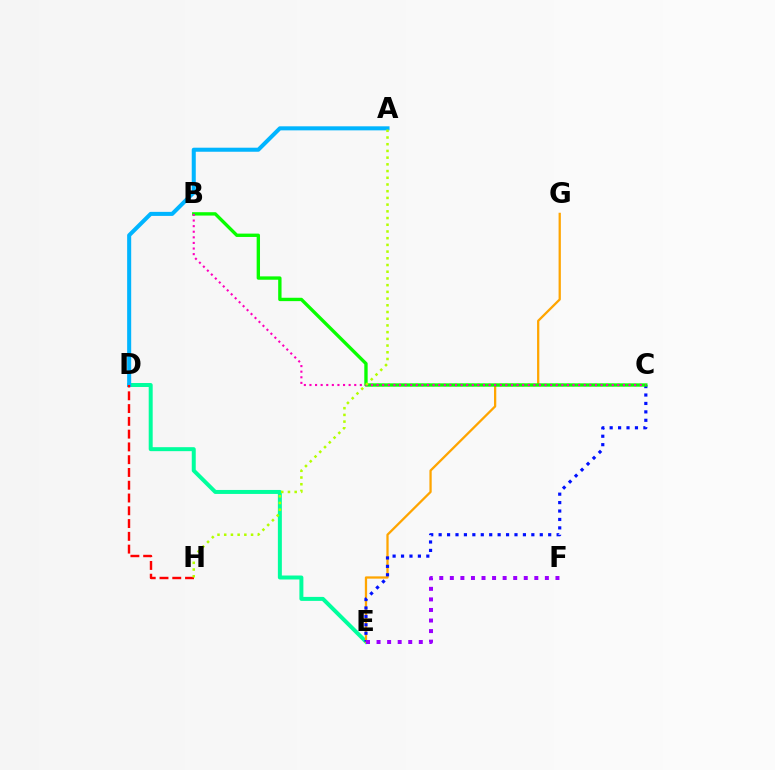{('D', 'E'): [{'color': '#00ff9d', 'line_style': 'solid', 'thickness': 2.86}], ('E', 'G'): [{'color': '#ffa500', 'line_style': 'solid', 'thickness': 1.64}], ('A', 'D'): [{'color': '#00b5ff', 'line_style': 'solid', 'thickness': 2.91}], ('C', 'E'): [{'color': '#0010ff', 'line_style': 'dotted', 'thickness': 2.29}], ('E', 'F'): [{'color': '#9b00ff', 'line_style': 'dotted', 'thickness': 2.87}], ('B', 'C'): [{'color': '#08ff00', 'line_style': 'solid', 'thickness': 2.41}, {'color': '#ff00bd', 'line_style': 'dotted', 'thickness': 1.52}], ('D', 'H'): [{'color': '#ff0000', 'line_style': 'dashed', 'thickness': 1.74}], ('A', 'H'): [{'color': '#b3ff00', 'line_style': 'dotted', 'thickness': 1.82}]}